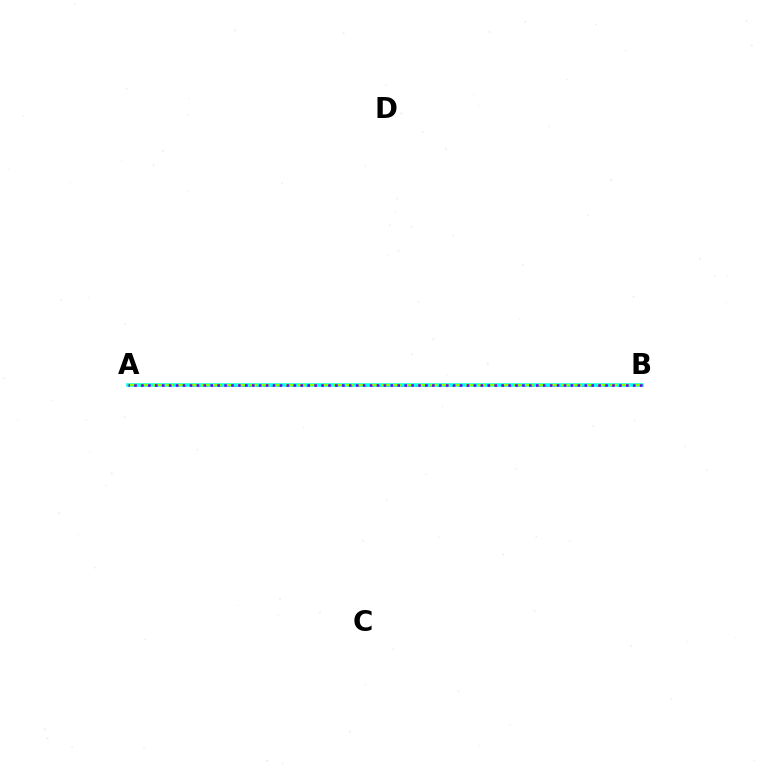{('A', 'B'): [{'color': '#ff0000', 'line_style': 'dotted', 'thickness': 1.97}, {'color': '#00fff6', 'line_style': 'solid', 'thickness': 2.56}, {'color': '#84ff00', 'line_style': 'dashed', 'thickness': 1.63}, {'color': '#7200ff', 'line_style': 'dotted', 'thickness': 1.88}]}